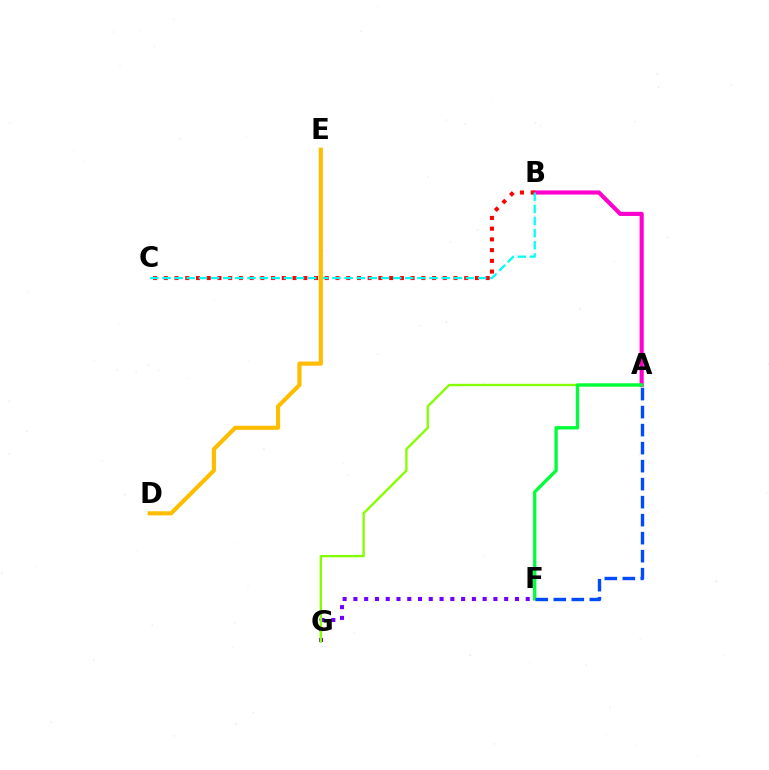{('A', 'B'): [{'color': '#ff00cf', 'line_style': 'solid', 'thickness': 2.98}], ('F', 'G'): [{'color': '#7200ff', 'line_style': 'dotted', 'thickness': 2.93}], ('A', 'G'): [{'color': '#84ff00', 'line_style': 'solid', 'thickness': 1.69}], ('A', 'F'): [{'color': '#00ff39', 'line_style': 'solid', 'thickness': 2.4}, {'color': '#004bff', 'line_style': 'dashed', 'thickness': 2.45}], ('B', 'C'): [{'color': '#ff0000', 'line_style': 'dotted', 'thickness': 2.92}, {'color': '#00fff6', 'line_style': 'dashed', 'thickness': 1.65}], ('D', 'E'): [{'color': '#ffbd00', 'line_style': 'solid', 'thickness': 2.99}]}